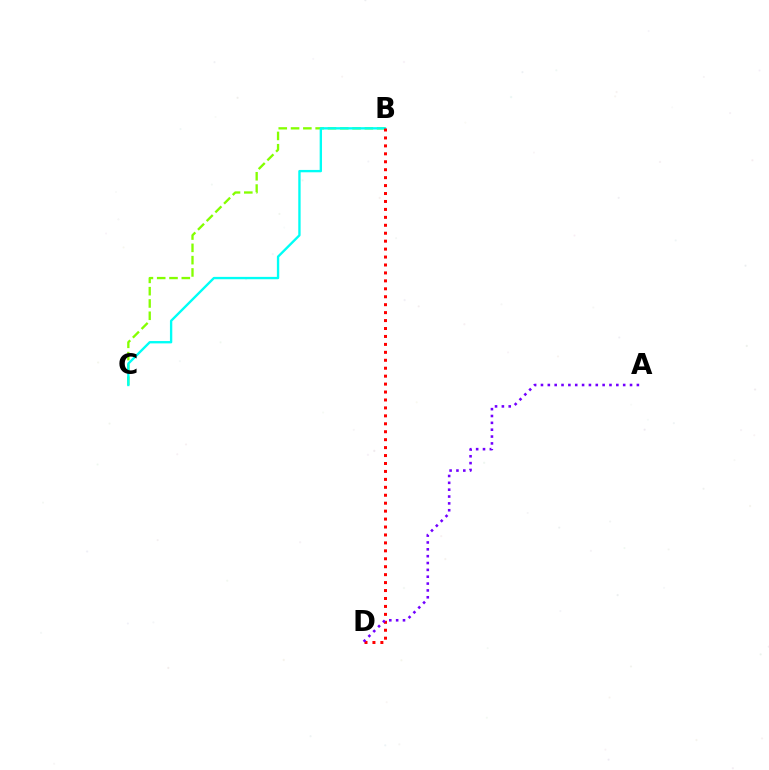{('B', 'C'): [{'color': '#84ff00', 'line_style': 'dashed', 'thickness': 1.67}, {'color': '#00fff6', 'line_style': 'solid', 'thickness': 1.7}], ('B', 'D'): [{'color': '#ff0000', 'line_style': 'dotted', 'thickness': 2.16}], ('A', 'D'): [{'color': '#7200ff', 'line_style': 'dotted', 'thickness': 1.86}]}